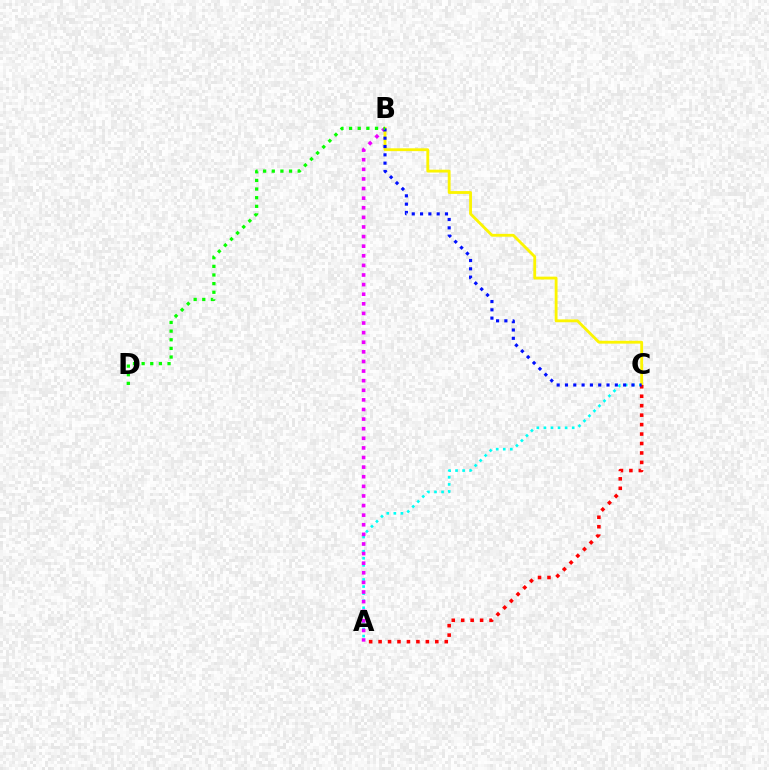{('A', 'C'): [{'color': '#00fff6', 'line_style': 'dotted', 'thickness': 1.92}, {'color': '#ff0000', 'line_style': 'dotted', 'thickness': 2.57}], ('A', 'B'): [{'color': '#ee00ff', 'line_style': 'dotted', 'thickness': 2.61}], ('B', 'C'): [{'color': '#fcf500', 'line_style': 'solid', 'thickness': 2.04}, {'color': '#0010ff', 'line_style': 'dotted', 'thickness': 2.26}], ('B', 'D'): [{'color': '#08ff00', 'line_style': 'dotted', 'thickness': 2.35}]}